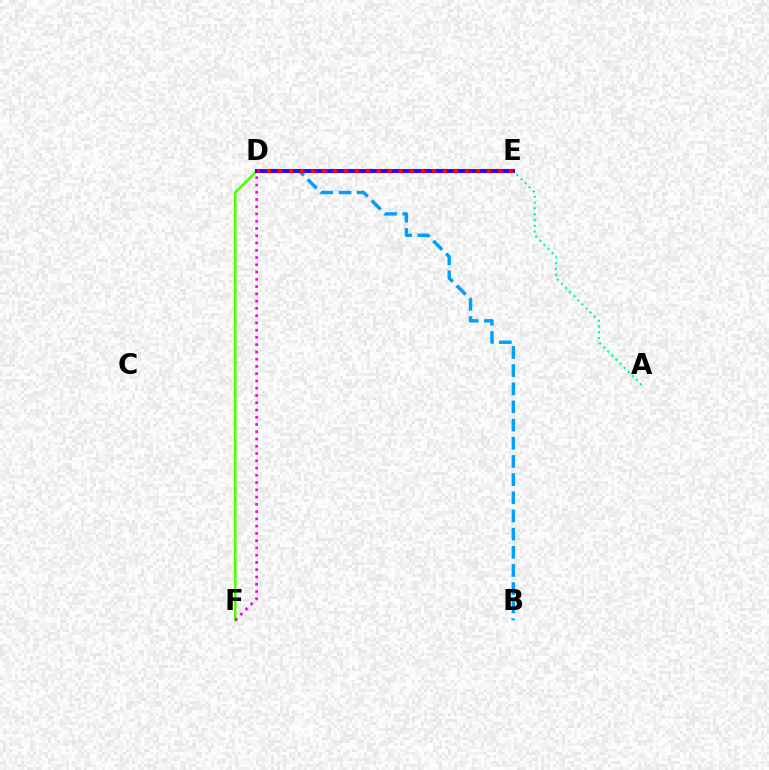{('B', 'D'): [{'color': '#009eff', 'line_style': 'dashed', 'thickness': 2.47}], ('D', 'F'): [{'color': '#4fff00', 'line_style': 'solid', 'thickness': 1.82}, {'color': '#ff00ed', 'line_style': 'dotted', 'thickness': 1.97}], ('A', 'E'): [{'color': '#00ff86', 'line_style': 'dotted', 'thickness': 1.57}], ('D', 'E'): [{'color': '#ffd500', 'line_style': 'dashed', 'thickness': 2.83}, {'color': '#3700ff', 'line_style': 'solid', 'thickness': 2.89}, {'color': '#ff0000', 'line_style': 'dotted', 'thickness': 2.99}]}